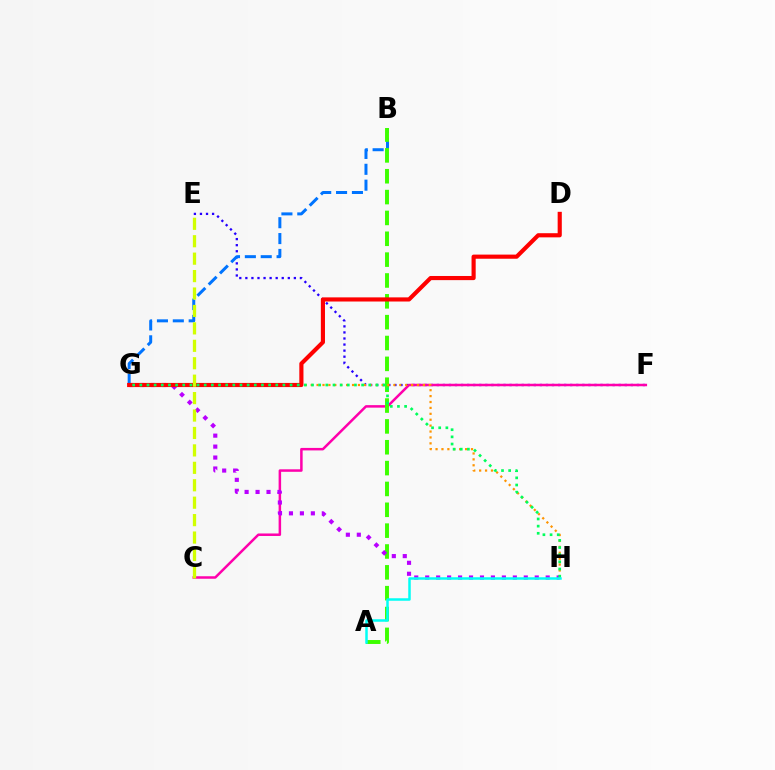{('E', 'F'): [{'color': '#2500ff', 'line_style': 'dotted', 'thickness': 1.65}], ('C', 'F'): [{'color': '#ff00ac', 'line_style': 'solid', 'thickness': 1.8}], ('B', 'G'): [{'color': '#0074ff', 'line_style': 'dashed', 'thickness': 2.16}], ('A', 'B'): [{'color': '#3dff00', 'line_style': 'dashed', 'thickness': 2.83}], ('G', 'H'): [{'color': '#ff9400', 'line_style': 'dotted', 'thickness': 1.61}, {'color': '#b900ff', 'line_style': 'dotted', 'thickness': 2.98}, {'color': '#00ff5c', 'line_style': 'dotted', 'thickness': 1.94}], ('D', 'G'): [{'color': '#ff0000', 'line_style': 'solid', 'thickness': 2.98}], ('C', 'E'): [{'color': '#d1ff00', 'line_style': 'dashed', 'thickness': 2.37}], ('A', 'H'): [{'color': '#00fff6', 'line_style': 'solid', 'thickness': 1.8}]}